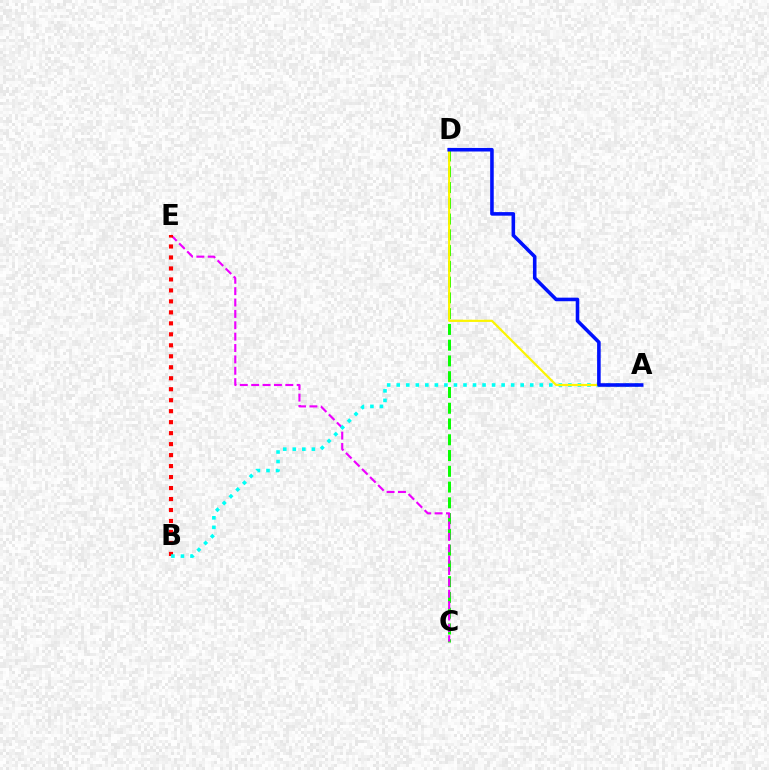{('C', 'D'): [{'color': '#08ff00', 'line_style': 'dashed', 'thickness': 2.14}], ('C', 'E'): [{'color': '#ee00ff', 'line_style': 'dashed', 'thickness': 1.55}], ('B', 'E'): [{'color': '#ff0000', 'line_style': 'dotted', 'thickness': 2.98}], ('A', 'B'): [{'color': '#00fff6', 'line_style': 'dotted', 'thickness': 2.59}], ('A', 'D'): [{'color': '#fcf500', 'line_style': 'solid', 'thickness': 1.59}, {'color': '#0010ff', 'line_style': 'solid', 'thickness': 2.57}]}